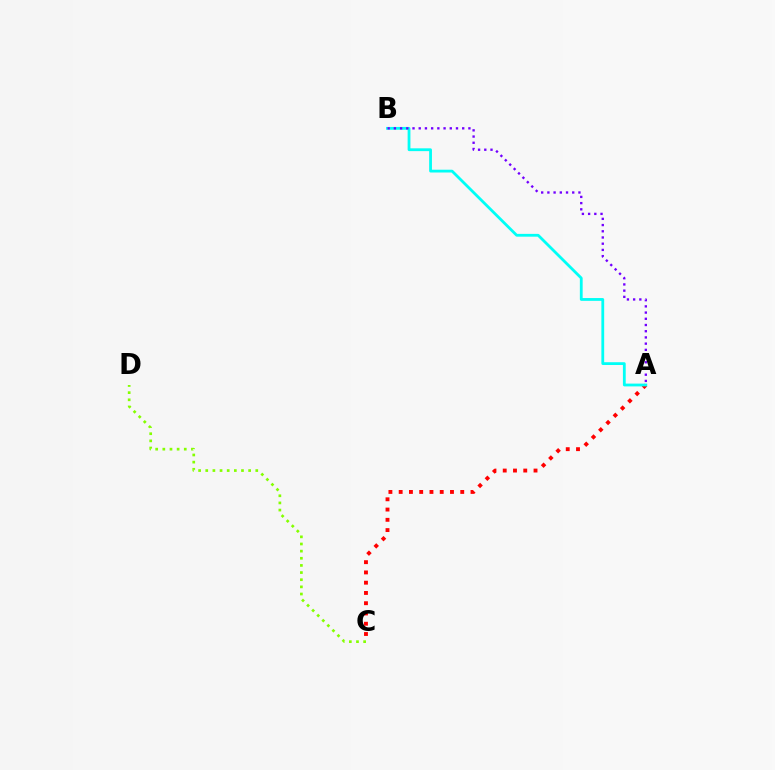{('A', 'C'): [{'color': '#ff0000', 'line_style': 'dotted', 'thickness': 2.79}], ('A', 'B'): [{'color': '#00fff6', 'line_style': 'solid', 'thickness': 2.01}, {'color': '#7200ff', 'line_style': 'dotted', 'thickness': 1.69}], ('C', 'D'): [{'color': '#84ff00', 'line_style': 'dotted', 'thickness': 1.94}]}